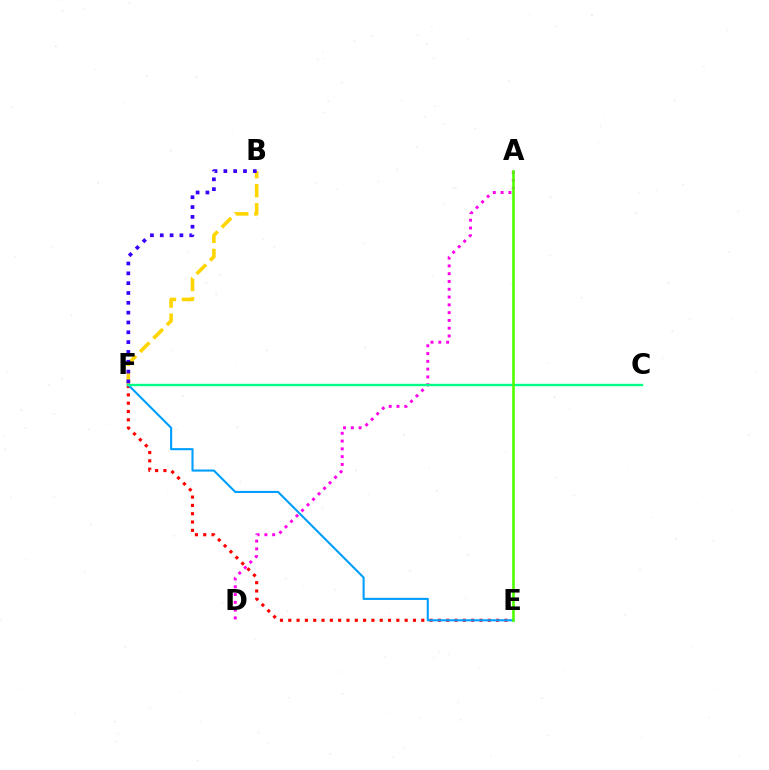{('B', 'F'): [{'color': '#ffd500', 'line_style': 'dashed', 'thickness': 2.58}, {'color': '#3700ff', 'line_style': 'dotted', 'thickness': 2.67}], ('A', 'D'): [{'color': '#ff00ed', 'line_style': 'dotted', 'thickness': 2.12}], ('E', 'F'): [{'color': '#ff0000', 'line_style': 'dotted', 'thickness': 2.26}, {'color': '#009eff', 'line_style': 'solid', 'thickness': 1.51}], ('C', 'F'): [{'color': '#00ff86', 'line_style': 'solid', 'thickness': 1.72}], ('A', 'E'): [{'color': '#4fff00', 'line_style': 'solid', 'thickness': 1.89}]}